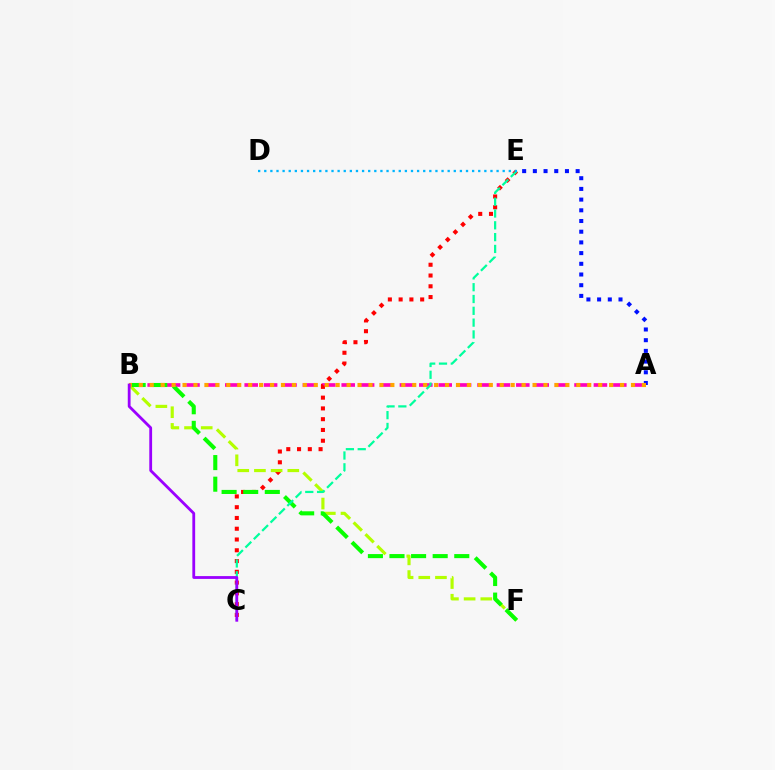{('A', 'B'): [{'color': '#ff00bd', 'line_style': 'dashed', 'thickness': 2.64}, {'color': '#ffa500', 'line_style': 'dotted', 'thickness': 2.97}], ('C', 'E'): [{'color': '#ff0000', 'line_style': 'dotted', 'thickness': 2.93}, {'color': '#00ff9d', 'line_style': 'dashed', 'thickness': 1.6}], ('B', 'F'): [{'color': '#b3ff00', 'line_style': 'dashed', 'thickness': 2.27}, {'color': '#08ff00', 'line_style': 'dashed', 'thickness': 2.93}], ('A', 'E'): [{'color': '#0010ff', 'line_style': 'dotted', 'thickness': 2.91}], ('D', 'E'): [{'color': '#00b5ff', 'line_style': 'dotted', 'thickness': 1.66}], ('B', 'C'): [{'color': '#9b00ff', 'line_style': 'solid', 'thickness': 2.02}]}